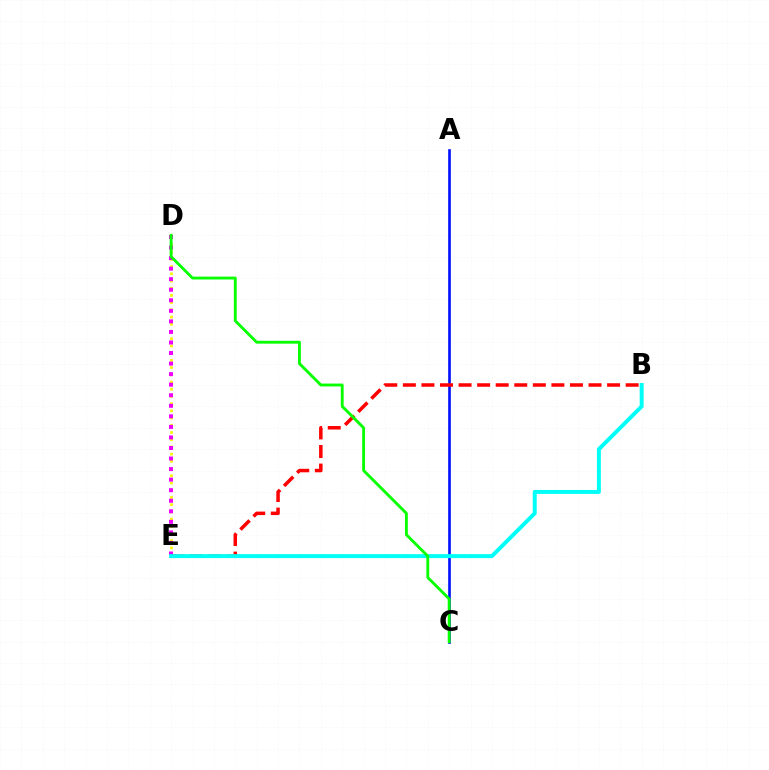{('D', 'E'): [{'color': '#fcf500', 'line_style': 'dotted', 'thickness': 1.96}, {'color': '#ee00ff', 'line_style': 'dotted', 'thickness': 2.87}], ('A', 'C'): [{'color': '#0010ff', 'line_style': 'solid', 'thickness': 1.89}], ('B', 'E'): [{'color': '#ff0000', 'line_style': 'dashed', 'thickness': 2.52}, {'color': '#00fff6', 'line_style': 'solid', 'thickness': 2.84}], ('C', 'D'): [{'color': '#08ff00', 'line_style': 'solid', 'thickness': 2.06}]}